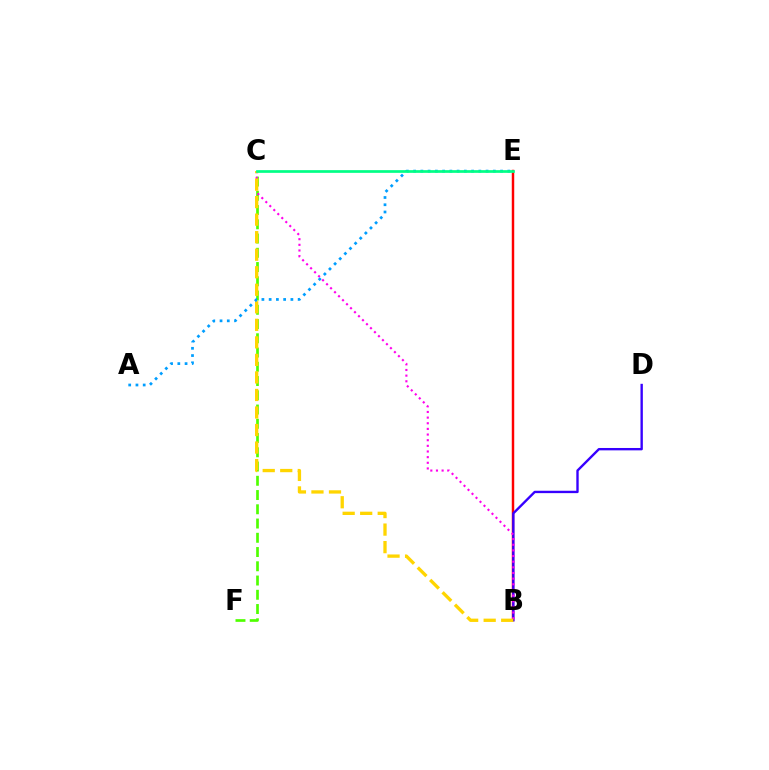{('C', 'F'): [{'color': '#4fff00', 'line_style': 'dashed', 'thickness': 1.94}], ('B', 'E'): [{'color': '#ff0000', 'line_style': 'solid', 'thickness': 1.77}], ('B', 'D'): [{'color': '#3700ff', 'line_style': 'solid', 'thickness': 1.71}], ('B', 'C'): [{'color': '#ff00ed', 'line_style': 'dotted', 'thickness': 1.53}, {'color': '#ffd500', 'line_style': 'dashed', 'thickness': 2.38}], ('A', 'E'): [{'color': '#009eff', 'line_style': 'dotted', 'thickness': 1.97}], ('C', 'E'): [{'color': '#00ff86', 'line_style': 'solid', 'thickness': 1.95}]}